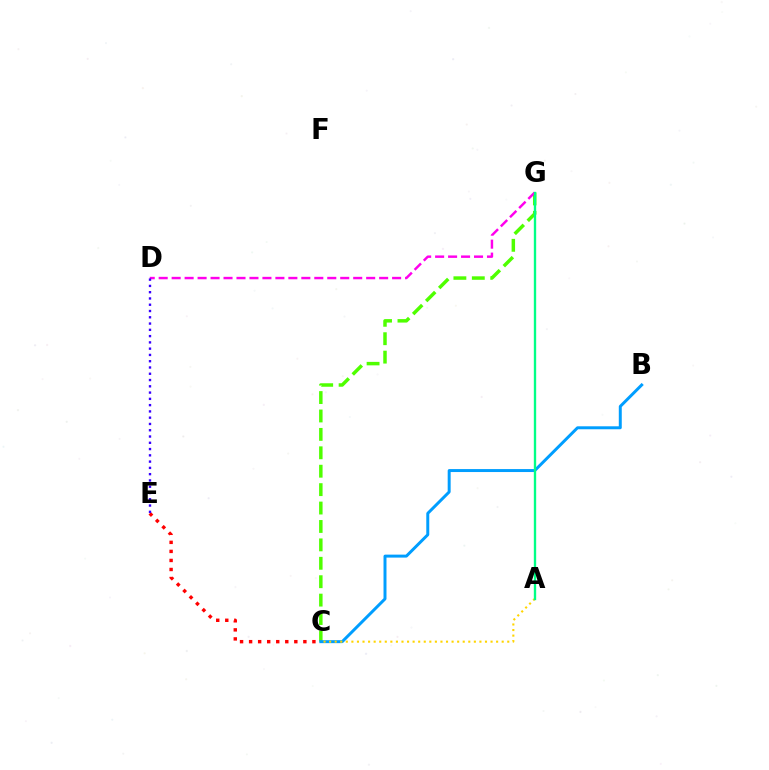{('C', 'G'): [{'color': '#4fff00', 'line_style': 'dashed', 'thickness': 2.5}], ('D', 'G'): [{'color': '#ff00ed', 'line_style': 'dashed', 'thickness': 1.76}], ('B', 'C'): [{'color': '#009eff', 'line_style': 'solid', 'thickness': 2.14}], ('A', 'C'): [{'color': '#ffd500', 'line_style': 'dotted', 'thickness': 1.51}], ('C', 'E'): [{'color': '#ff0000', 'line_style': 'dotted', 'thickness': 2.46}], ('A', 'G'): [{'color': '#00ff86', 'line_style': 'solid', 'thickness': 1.69}], ('D', 'E'): [{'color': '#3700ff', 'line_style': 'dotted', 'thickness': 1.7}]}